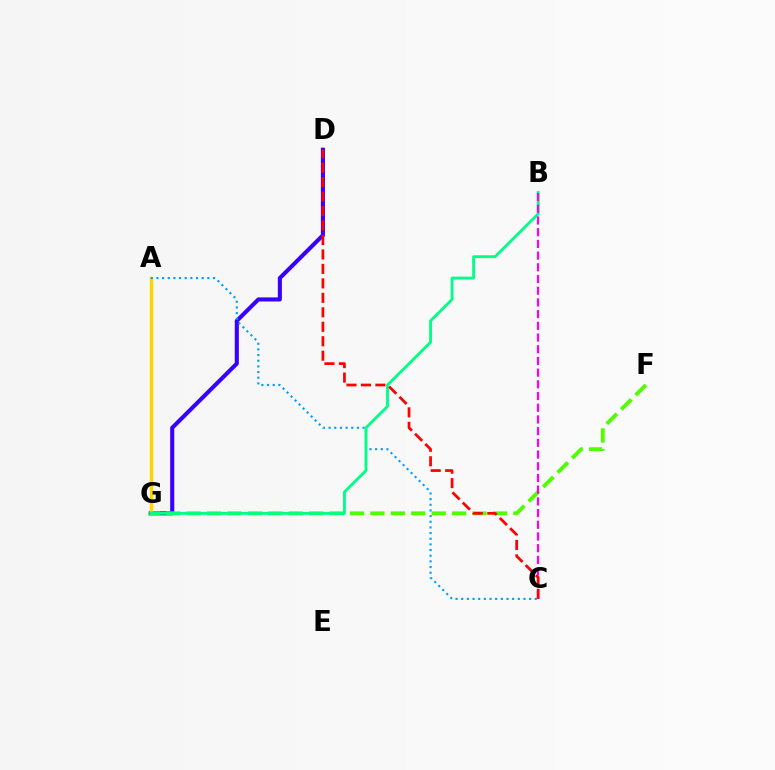{('D', 'G'): [{'color': '#3700ff', 'line_style': 'solid', 'thickness': 2.93}], ('A', 'G'): [{'color': '#ffd500', 'line_style': 'solid', 'thickness': 2.47}], ('F', 'G'): [{'color': '#4fff00', 'line_style': 'dashed', 'thickness': 2.77}], ('A', 'C'): [{'color': '#009eff', 'line_style': 'dotted', 'thickness': 1.54}], ('B', 'G'): [{'color': '#00ff86', 'line_style': 'solid', 'thickness': 2.05}], ('B', 'C'): [{'color': '#ff00ed', 'line_style': 'dashed', 'thickness': 1.59}], ('C', 'D'): [{'color': '#ff0000', 'line_style': 'dashed', 'thickness': 1.97}]}